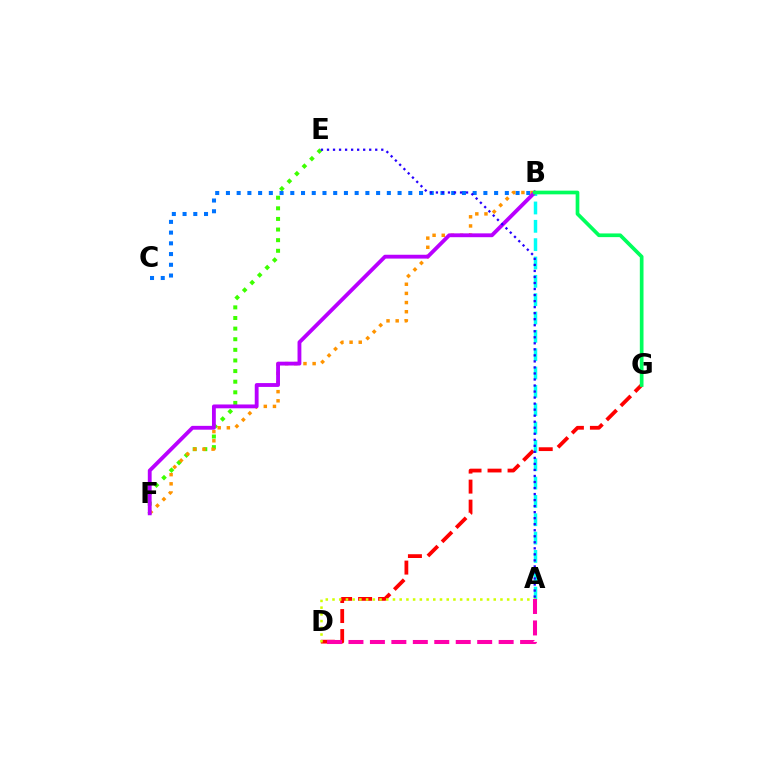{('D', 'G'): [{'color': '#ff0000', 'line_style': 'dashed', 'thickness': 2.72}], ('E', 'F'): [{'color': '#3dff00', 'line_style': 'dotted', 'thickness': 2.88}], ('A', 'B'): [{'color': '#00fff6', 'line_style': 'dashed', 'thickness': 2.49}], ('B', 'C'): [{'color': '#0074ff', 'line_style': 'dotted', 'thickness': 2.91}], ('B', 'F'): [{'color': '#ff9400', 'line_style': 'dotted', 'thickness': 2.49}, {'color': '#b900ff', 'line_style': 'solid', 'thickness': 2.76}], ('A', 'D'): [{'color': '#d1ff00', 'line_style': 'dotted', 'thickness': 1.83}, {'color': '#ff00ac', 'line_style': 'dashed', 'thickness': 2.91}], ('B', 'G'): [{'color': '#00ff5c', 'line_style': 'solid', 'thickness': 2.65}], ('A', 'E'): [{'color': '#2500ff', 'line_style': 'dotted', 'thickness': 1.64}]}